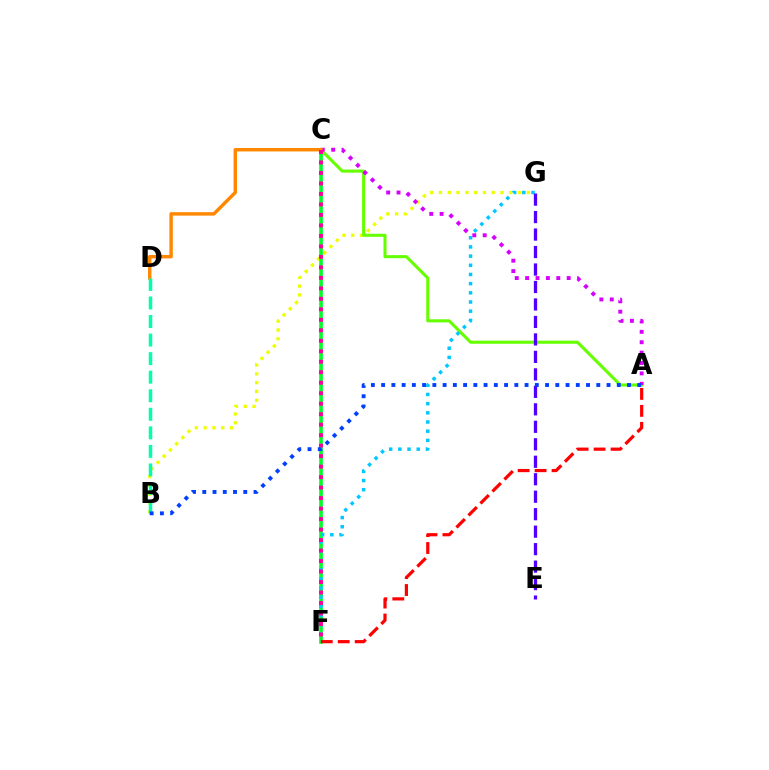{('B', 'G'): [{'color': '#eeff00', 'line_style': 'dotted', 'thickness': 2.39}], ('A', 'C'): [{'color': '#66ff00', 'line_style': 'solid', 'thickness': 2.2}, {'color': '#d600ff', 'line_style': 'dotted', 'thickness': 2.82}], ('C', 'F'): [{'color': '#00ff27', 'line_style': 'solid', 'thickness': 2.61}, {'color': '#ff00a0', 'line_style': 'dotted', 'thickness': 2.85}], ('F', 'G'): [{'color': '#00c7ff', 'line_style': 'dotted', 'thickness': 2.49}], ('C', 'D'): [{'color': '#ff8800', 'line_style': 'solid', 'thickness': 2.47}], ('E', 'G'): [{'color': '#4f00ff', 'line_style': 'dashed', 'thickness': 2.37}], ('A', 'F'): [{'color': '#ff0000', 'line_style': 'dashed', 'thickness': 2.3}], ('B', 'D'): [{'color': '#00ffaf', 'line_style': 'dashed', 'thickness': 2.52}], ('A', 'B'): [{'color': '#003fff', 'line_style': 'dotted', 'thickness': 2.78}]}